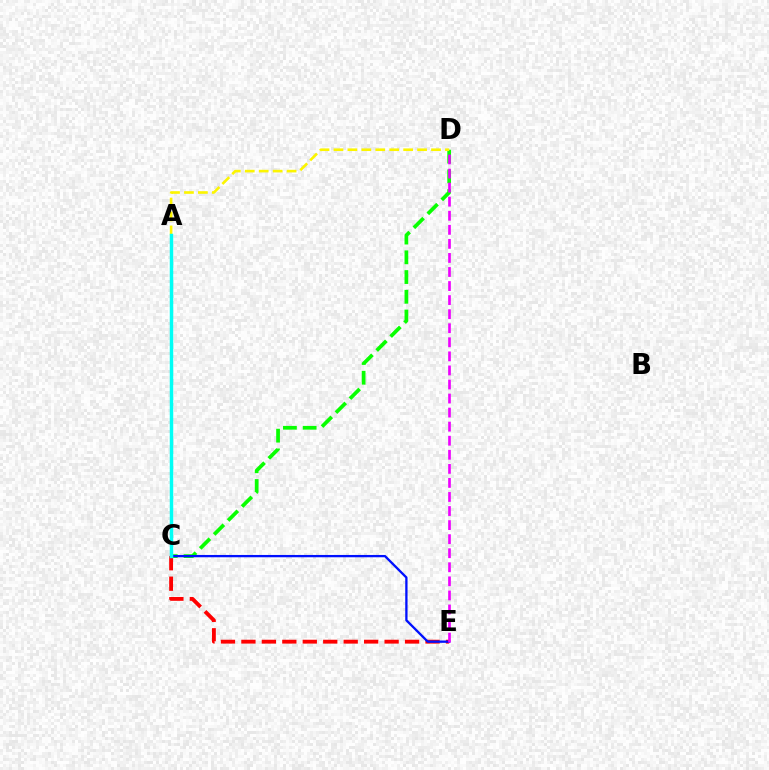{('C', 'D'): [{'color': '#08ff00', 'line_style': 'dashed', 'thickness': 2.68}], ('C', 'E'): [{'color': '#ff0000', 'line_style': 'dashed', 'thickness': 2.78}, {'color': '#0010ff', 'line_style': 'solid', 'thickness': 1.66}], ('A', 'D'): [{'color': '#fcf500', 'line_style': 'dashed', 'thickness': 1.89}], ('D', 'E'): [{'color': '#ee00ff', 'line_style': 'dashed', 'thickness': 1.91}], ('A', 'C'): [{'color': '#00fff6', 'line_style': 'solid', 'thickness': 2.5}]}